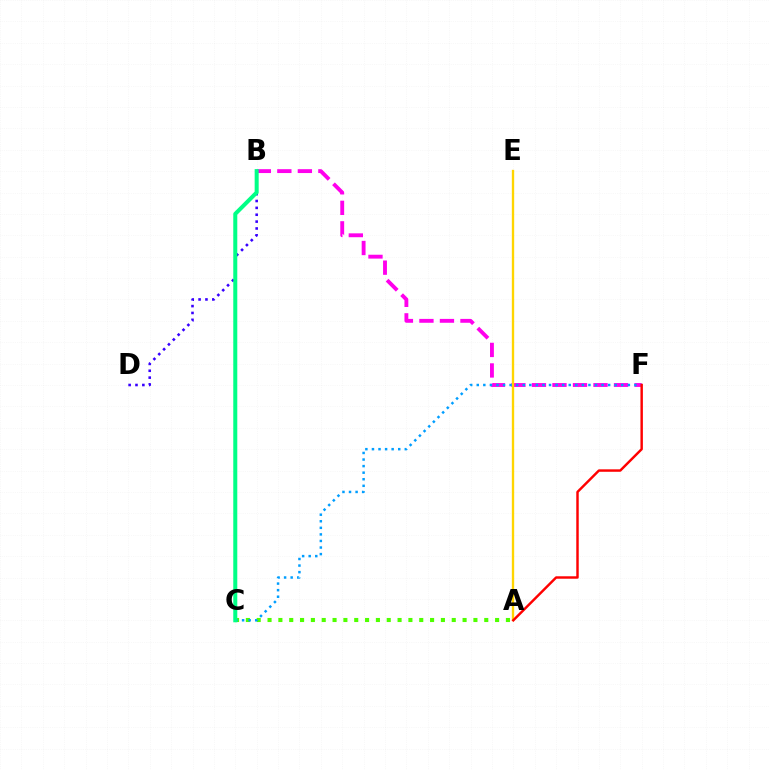{('B', 'F'): [{'color': '#ff00ed', 'line_style': 'dashed', 'thickness': 2.79}], ('A', 'C'): [{'color': '#4fff00', 'line_style': 'dotted', 'thickness': 2.94}], ('A', 'E'): [{'color': '#ffd500', 'line_style': 'solid', 'thickness': 1.69}], ('B', 'D'): [{'color': '#3700ff', 'line_style': 'dotted', 'thickness': 1.87}], ('C', 'F'): [{'color': '#009eff', 'line_style': 'dotted', 'thickness': 1.78}], ('A', 'F'): [{'color': '#ff0000', 'line_style': 'solid', 'thickness': 1.76}], ('B', 'C'): [{'color': '#00ff86', 'line_style': 'solid', 'thickness': 2.89}]}